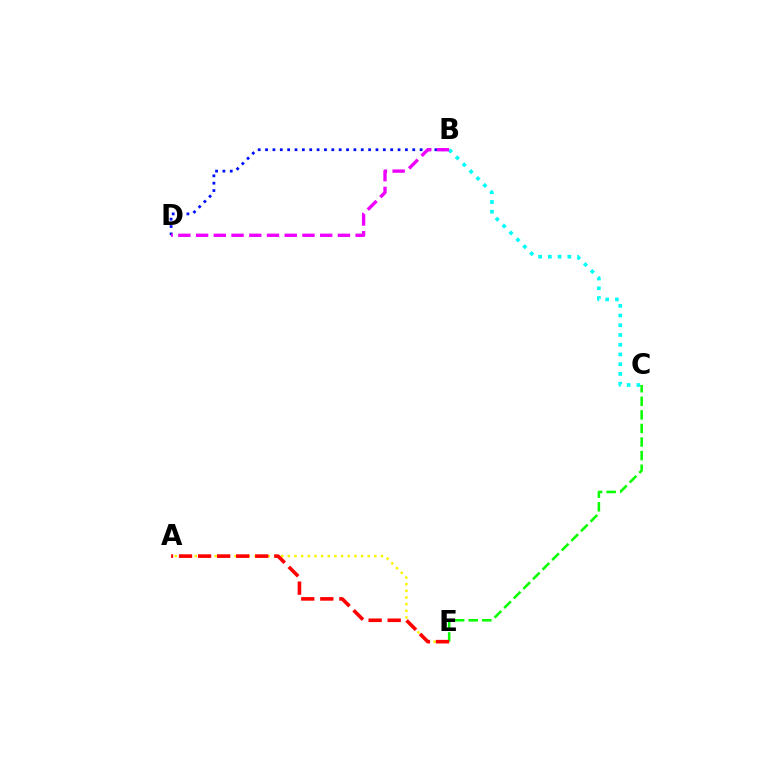{('B', 'D'): [{'color': '#0010ff', 'line_style': 'dotted', 'thickness': 2.0}, {'color': '#ee00ff', 'line_style': 'dashed', 'thickness': 2.41}], ('B', 'C'): [{'color': '#00fff6', 'line_style': 'dotted', 'thickness': 2.64}], ('C', 'E'): [{'color': '#08ff00', 'line_style': 'dashed', 'thickness': 1.84}], ('A', 'E'): [{'color': '#fcf500', 'line_style': 'dotted', 'thickness': 1.81}, {'color': '#ff0000', 'line_style': 'dashed', 'thickness': 2.59}]}